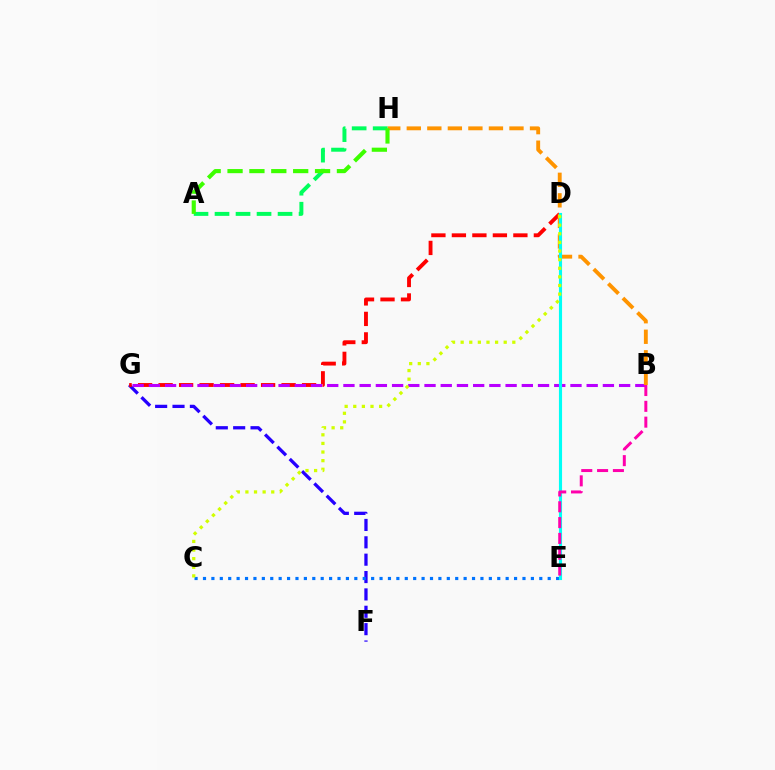{('F', 'G'): [{'color': '#2500ff', 'line_style': 'dashed', 'thickness': 2.36}], ('D', 'G'): [{'color': '#ff0000', 'line_style': 'dashed', 'thickness': 2.78}], ('B', 'G'): [{'color': '#b900ff', 'line_style': 'dashed', 'thickness': 2.2}], ('B', 'H'): [{'color': '#ff9400', 'line_style': 'dashed', 'thickness': 2.79}], ('C', 'E'): [{'color': '#0074ff', 'line_style': 'dotted', 'thickness': 2.28}], ('A', 'H'): [{'color': '#00ff5c', 'line_style': 'dashed', 'thickness': 2.85}, {'color': '#3dff00', 'line_style': 'dashed', 'thickness': 2.97}], ('D', 'E'): [{'color': '#00fff6', 'line_style': 'solid', 'thickness': 2.25}], ('C', 'D'): [{'color': '#d1ff00', 'line_style': 'dotted', 'thickness': 2.34}], ('B', 'E'): [{'color': '#ff00ac', 'line_style': 'dashed', 'thickness': 2.15}]}